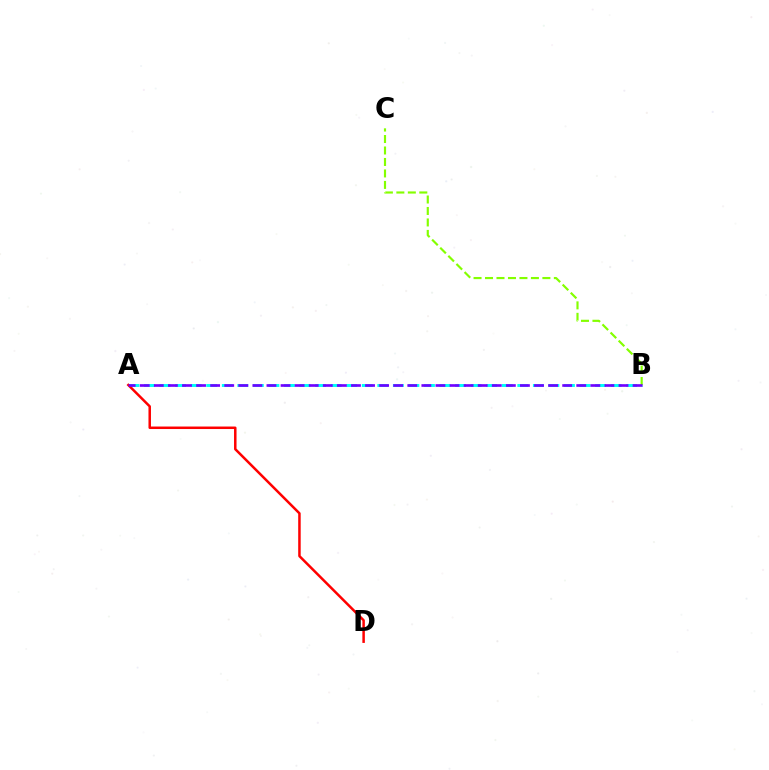{('A', 'B'): [{'color': '#00fff6', 'line_style': 'dashed', 'thickness': 2.11}, {'color': '#7200ff', 'line_style': 'dashed', 'thickness': 1.91}], ('B', 'C'): [{'color': '#84ff00', 'line_style': 'dashed', 'thickness': 1.56}], ('A', 'D'): [{'color': '#ff0000', 'line_style': 'solid', 'thickness': 1.8}]}